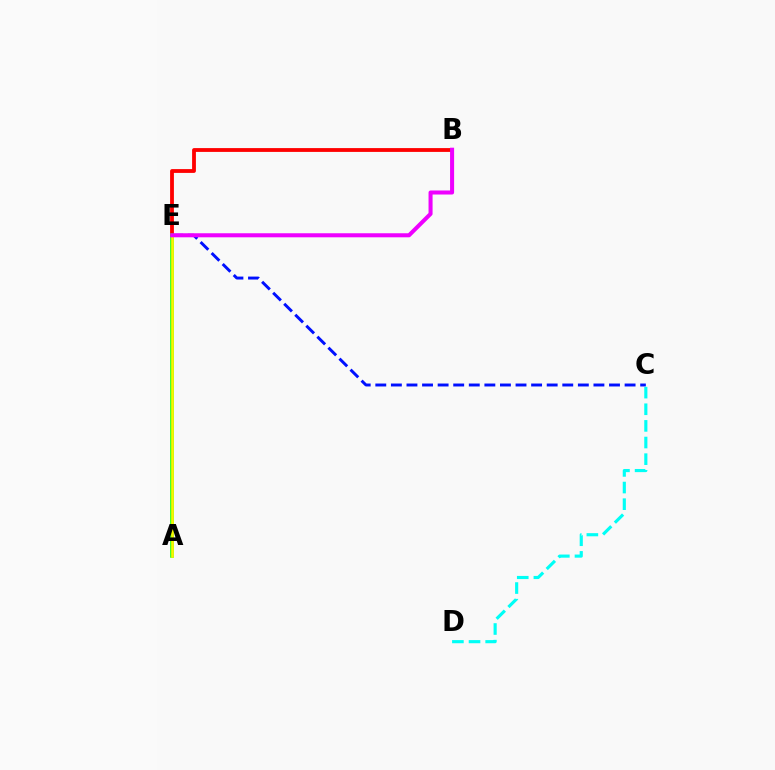{('B', 'E'): [{'color': '#ff0000', 'line_style': 'solid', 'thickness': 2.74}, {'color': '#ee00ff', 'line_style': 'solid', 'thickness': 2.91}], ('C', 'E'): [{'color': '#0010ff', 'line_style': 'dashed', 'thickness': 2.12}], ('A', 'E'): [{'color': '#08ff00', 'line_style': 'solid', 'thickness': 2.54}, {'color': '#fcf500', 'line_style': 'solid', 'thickness': 1.91}], ('C', 'D'): [{'color': '#00fff6', 'line_style': 'dashed', 'thickness': 2.26}]}